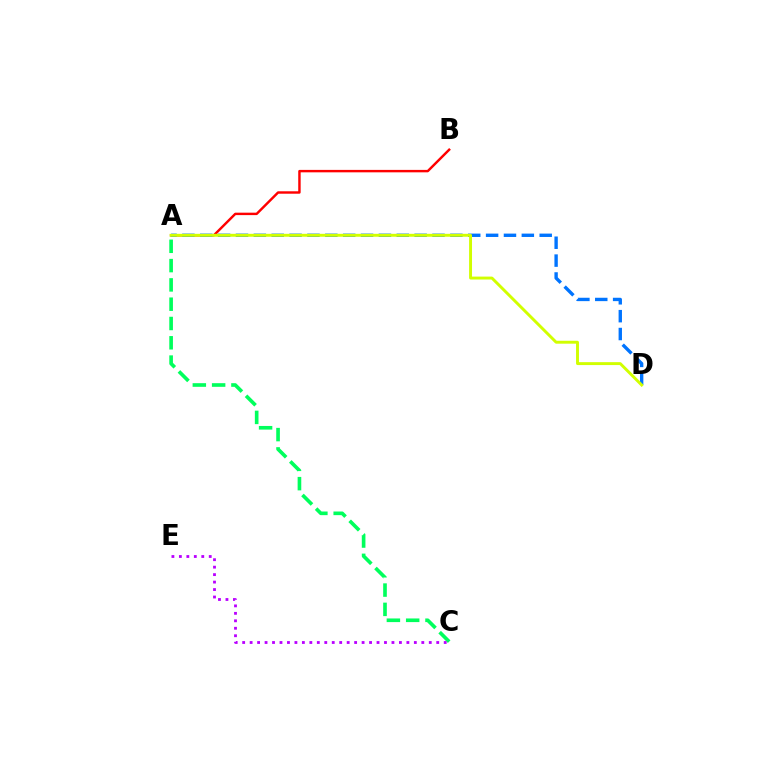{('A', 'C'): [{'color': '#00ff5c', 'line_style': 'dashed', 'thickness': 2.62}], ('A', 'B'): [{'color': '#ff0000', 'line_style': 'solid', 'thickness': 1.75}], ('A', 'D'): [{'color': '#0074ff', 'line_style': 'dashed', 'thickness': 2.43}, {'color': '#d1ff00', 'line_style': 'solid', 'thickness': 2.1}], ('C', 'E'): [{'color': '#b900ff', 'line_style': 'dotted', 'thickness': 2.03}]}